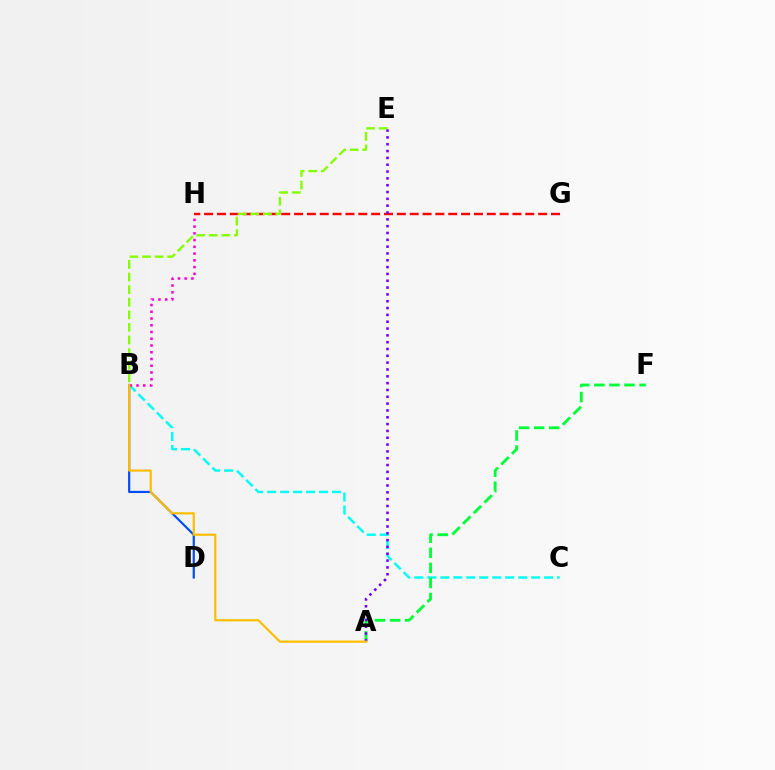{('B', 'D'): [{'color': '#004bff', 'line_style': 'solid', 'thickness': 1.57}], ('G', 'H'): [{'color': '#ff0000', 'line_style': 'dashed', 'thickness': 1.75}], ('B', 'C'): [{'color': '#00fff6', 'line_style': 'dashed', 'thickness': 1.76}], ('B', 'H'): [{'color': '#ff00cf', 'line_style': 'dotted', 'thickness': 1.83}], ('B', 'E'): [{'color': '#84ff00', 'line_style': 'dashed', 'thickness': 1.71}], ('A', 'F'): [{'color': '#00ff39', 'line_style': 'dashed', 'thickness': 2.05}], ('A', 'E'): [{'color': '#7200ff', 'line_style': 'dotted', 'thickness': 1.85}], ('A', 'B'): [{'color': '#ffbd00', 'line_style': 'solid', 'thickness': 1.59}]}